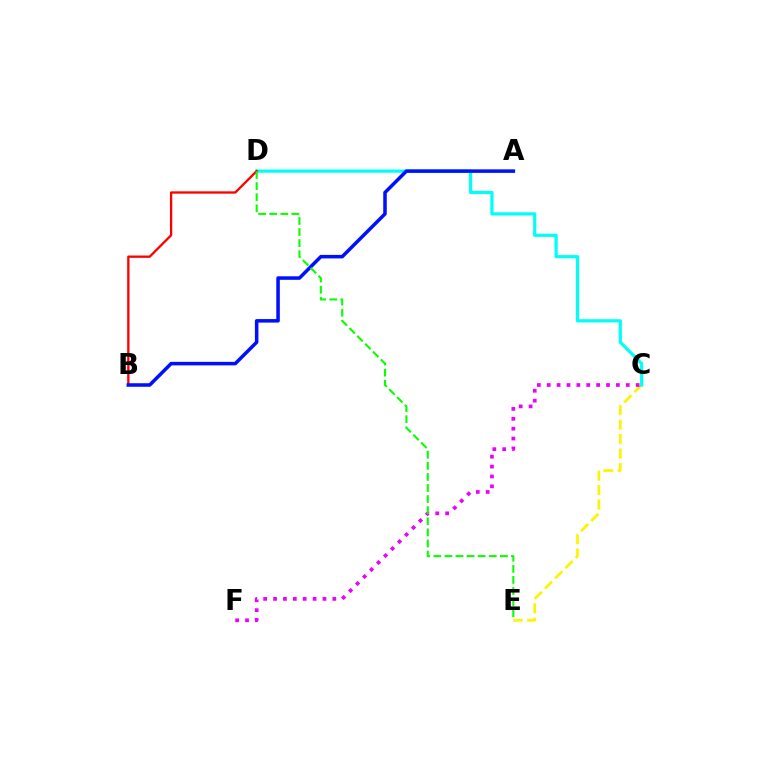{('C', 'E'): [{'color': '#fcf500', 'line_style': 'dashed', 'thickness': 1.97}], ('C', 'D'): [{'color': '#00fff6', 'line_style': 'solid', 'thickness': 2.32}], ('B', 'D'): [{'color': '#ff0000', 'line_style': 'solid', 'thickness': 1.67}], ('A', 'B'): [{'color': '#0010ff', 'line_style': 'solid', 'thickness': 2.54}], ('C', 'F'): [{'color': '#ee00ff', 'line_style': 'dotted', 'thickness': 2.68}], ('D', 'E'): [{'color': '#08ff00', 'line_style': 'dashed', 'thickness': 1.51}]}